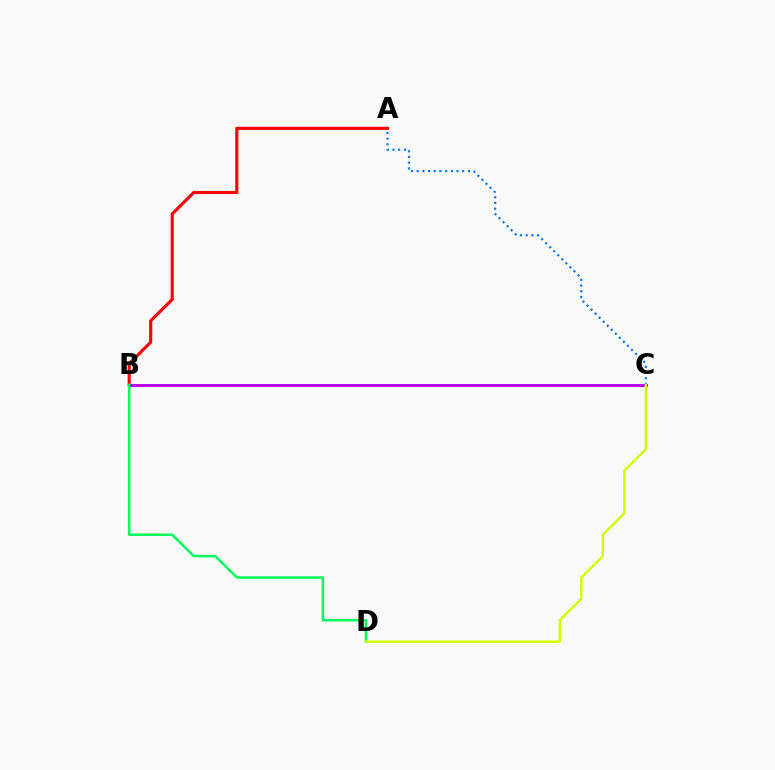{('A', 'C'): [{'color': '#0074ff', 'line_style': 'dotted', 'thickness': 1.55}], ('A', 'B'): [{'color': '#ff0000', 'line_style': 'solid', 'thickness': 2.24}], ('B', 'C'): [{'color': '#b900ff', 'line_style': 'solid', 'thickness': 2.09}], ('B', 'D'): [{'color': '#00ff5c', 'line_style': 'solid', 'thickness': 1.79}], ('C', 'D'): [{'color': '#d1ff00', 'line_style': 'solid', 'thickness': 1.73}]}